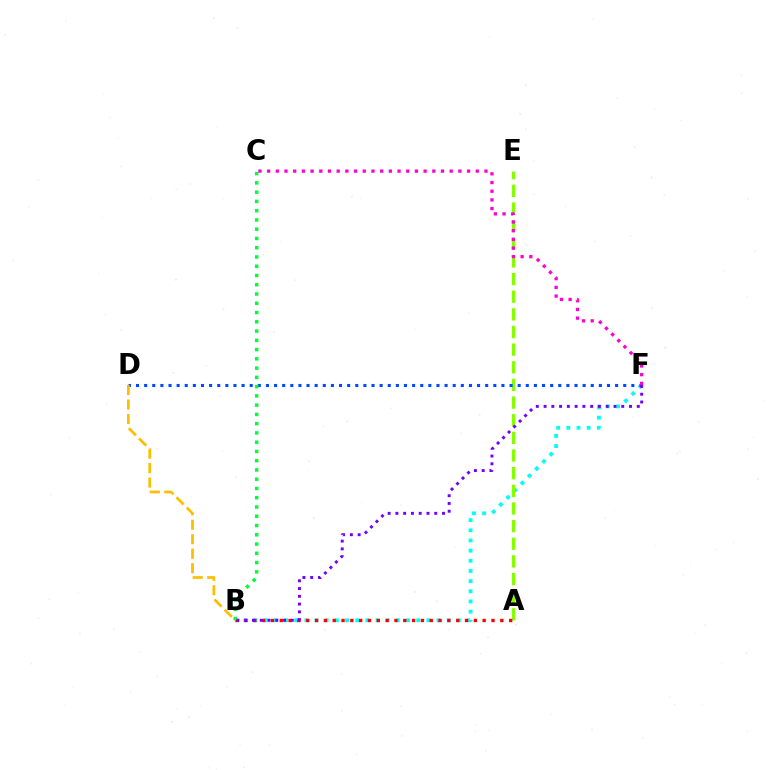{('B', 'F'): [{'color': '#00fff6', 'line_style': 'dotted', 'thickness': 2.76}, {'color': '#7200ff', 'line_style': 'dotted', 'thickness': 2.11}], ('A', 'E'): [{'color': '#84ff00', 'line_style': 'dashed', 'thickness': 2.4}], ('D', 'F'): [{'color': '#004bff', 'line_style': 'dotted', 'thickness': 2.21}], ('A', 'B'): [{'color': '#ff0000', 'line_style': 'dotted', 'thickness': 2.4}], ('B', 'C'): [{'color': '#00ff39', 'line_style': 'dotted', 'thickness': 2.52}], ('C', 'F'): [{'color': '#ff00cf', 'line_style': 'dotted', 'thickness': 2.36}], ('B', 'D'): [{'color': '#ffbd00', 'line_style': 'dashed', 'thickness': 1.97}]}